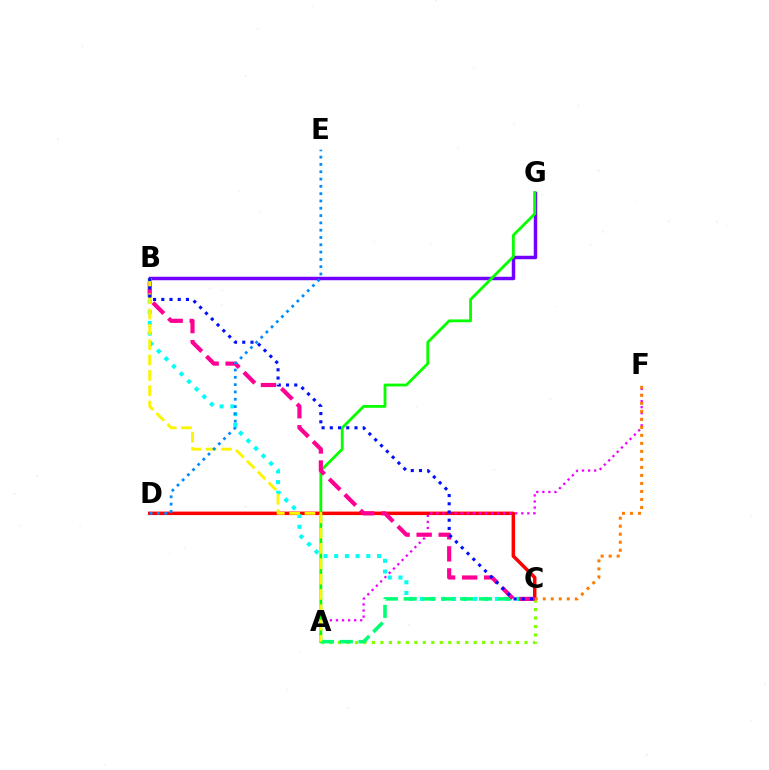{('C', 'D'): [{'color': '#ff0000', 'line_style': 'solid', 'thickness': 2.51}], ('B', 'G'): [{'color': '#7200ff', 'line_style': 'solid', 'thickness': 2.5}], ('A', 'F'): [{'color': '#ee00ff', 'line_style': 'dotted', 'thickness': 1.65}], ('A', 'C'): [{'color': '#84ff00', 'line_style': 'dotted', 'thickness': 2.3}, {'color': '#00ff74', 'line_style': 'dashed', 'thickness': 2.56}], ('A', 'G'): [{'color': '#08ff00', 'line_style': 'solid', 'thickness': 2.03}], ('C', 'F'): [{'color': '#ff7c00', 'line_style': 'dotted', 'thickness': 2.18}], ('B', 'C'): [{'color': '#00fff6', 'line_style': 'dotted', 'thickness': 2.91}, {'color': '#ff0094', 'line_style': 'dashed', 'thickness': 3.0}, {'color': '#0010ff', 'line_style': 'dotted', 'thickness': 2.23}], ('A', 'B'): [{'color': '#fcf500', 'line_style': 'dashed', 'thickness': 2.08}], ('D', 'E'): [{'color': '#008cff', 'line_style': 'dotted', 'thickness': 1.98}]}